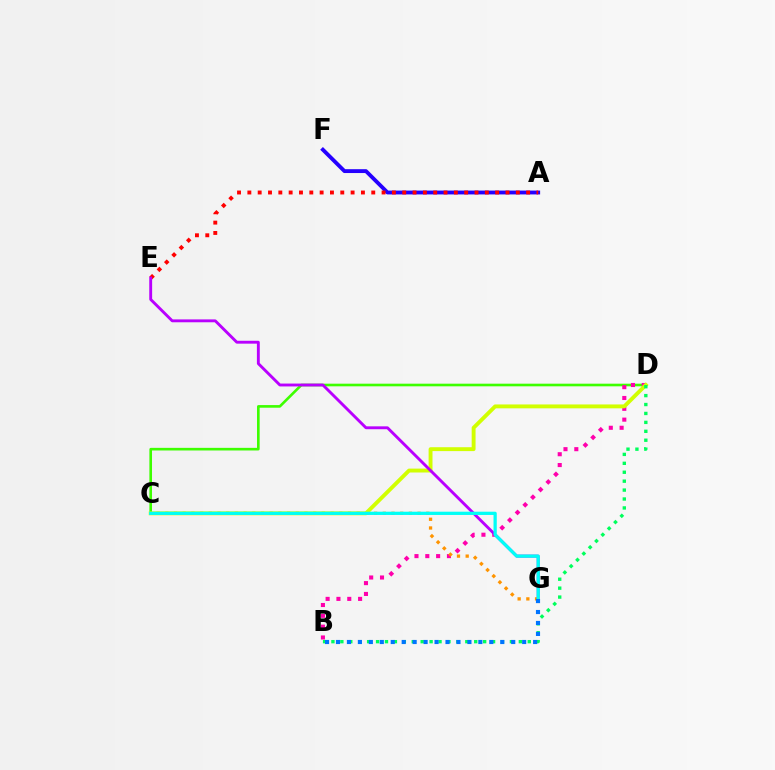{('C', 'D'): [{'color': '#3dff00', 'line_style': 'solid', 'thickness': 1.9}, {'color': '#d1ff00', 'line_style': 'solid', 'thickness': 2.8}], ('A', 'F'): [{'color': '#2500ff', 'line_style': 'solid', 'thickness': 2.77}], ('B', 'D'): [{'color': '#ff00ac', 'line_style': 'dotted', 'thickness': 2.94}, {'color': '#00ff5c', 'line_style': 'dotted', 'thickness': 2.42}], ('C', 'G'): [{'color': '#ff9400', 'line_style': 'dotted', 'thickness': 2.36}, {'color': '#00fff6', 'line_style': 'solid', 'thickness': 2.34}], ('A', 'E'): [{'color': '#ff0000', 'line_style': 'dotted', 'thickness': 2.81}], ('E', 'G'): [{'color': '#b900ff', 'line_style': 'solid', 'thickness': 2.07}], ('B', 'G'): [{'color': '#0074ff', 'line_style': 'dotted', 'thickness': 2.98}]}